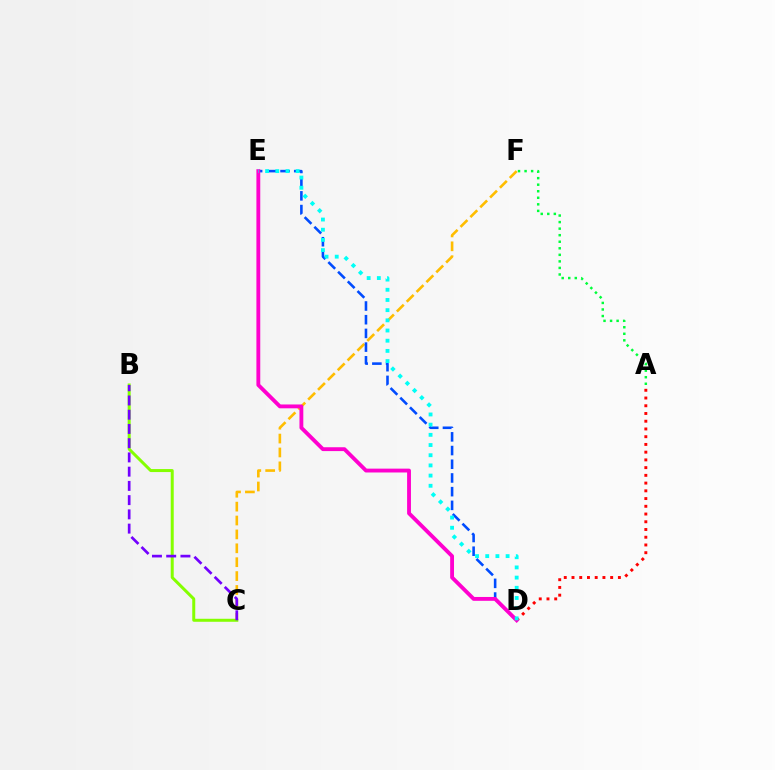{('C', 'F'): [{'color': '#ffbd00', 'line_style': 'dashed', 'thickness': 1.89}], ('A', 'D'): [{'color': '#ff0000', 'line_style': 'dotted', 'thickness': 2.1}], ('A', 'F'): [{'color': '#00ff39', 'line_style': 'dotted', 'thickness': 1.78}], ('B', 'C'): [{'color': '#84ff00', 'line_style': 'solid', 'thickness': 2.16}, {'color': '#7200ff', 'line_style': 'dashed', 'thickness': 1.93}], ('D', 'E'): [{'color': '#004bff', 'line_style': 'dashed', 'thickness': 1.86}, {'color': '#ff00cf', 'line_style': 'solid', 'thickness': 2.77}, {'color': '#00fff6', 'line_style': 'dotted', 'thickness': 2.77}]}